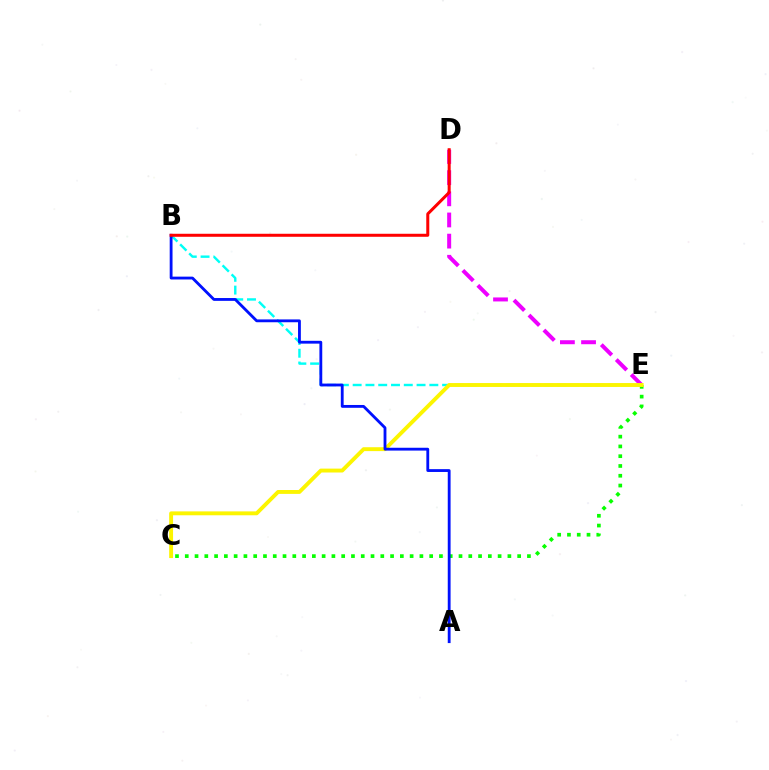{('D', 'E'): [{'color': '#ee00ff', 'line_style': 'dashed', 'thickness': 2.87}], ('B', 'E'): [{'color': '#00fff6', 'line_style': 'dashed', 'thickness': 1.74}], ('C', 'E'): [{'color': '#08ff00', 'line_style': 'dotted', 'thickness': 2.66}, {'color': '#fcf500', 'line_style': 'solid', 'thickness': 2.8}], ('A', 'B'): [{'color': '#0010ff', 'line_style': 'solid', 'thickness': 2.04}], ('B', 'D'): [{'color': '#ff0000', 'line_style': 'solid', 'thickness': 2.17}]}